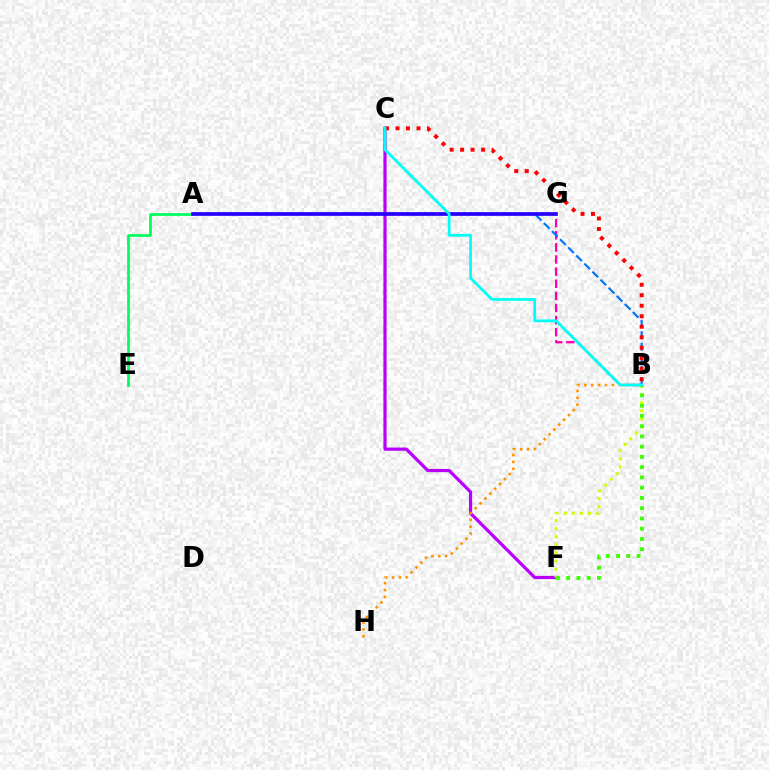{('C', 'F'): [{'color': '#b900ff', 'line_style': 'solid', 'thickness': 2.31}], ('B', 'F'): [{'color': '#d1ff00', 'line_style': 'dotted', 'thickness': 2.2}, {'color': '#3dff00', 'line_style': 'dotted', 'thickness': 2.79}], ('B', 'H'): [{'color': '#ff9400', 'line_style': 'dotted', 'thickness': 1.87}], ('B', 'G'): [{'color': '#ff00ac', 'line_style': 'dashed', 'thickness': 1.65}], ('A', 'B'): [{'color': '#0074ff', 'line_style': 'dashed', 'thickness': 1.55}], ('B', 'C'): [{'color': '#ff0000', 'line_style': 'dotted', 'thickness': 2.85}, {'color': '#00fff6', 'line_style': 'solid', 'thickness': 2.0}], ('A', 'E'): [{'color': '#00ff5c', 'line_style': 'solid', 'thickness': 1.98}], ('A', 'G'): [{'color': '#2500ff', 'line_style': 'solid', 'thickness': 2.66}]}